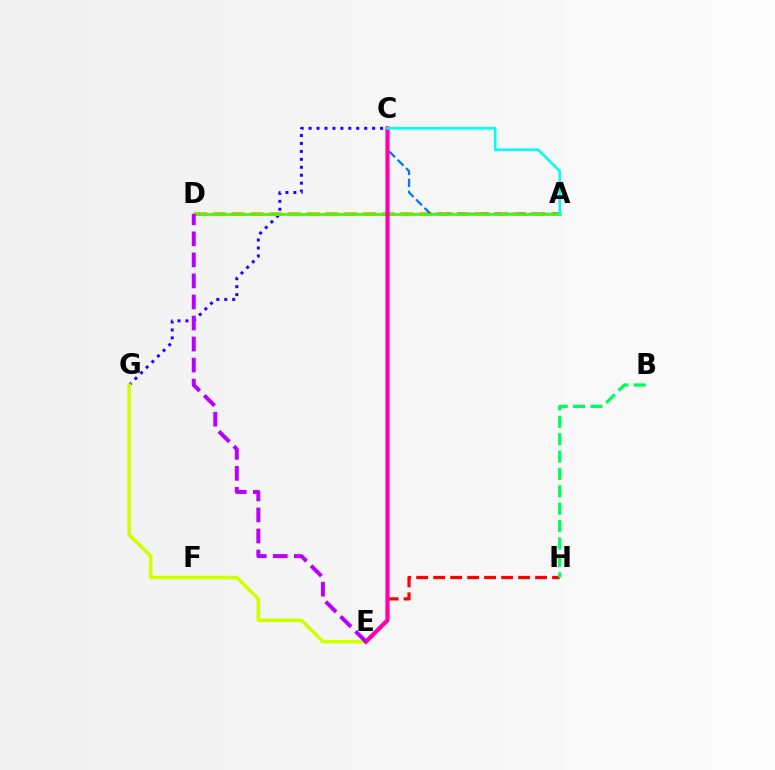{('E', 'H'): [{'color': '#ff0000', 'line_style': 'dashed', 'thickness': 2.31}], ('C', 'G'): [{'color': '#2500ff', 'line_style': 'dotted', 'thickness': 2.16}], ('A', 'D'): [{'color': '#ff9400', 'line_style': 'dashed', 'thickness': 2.55}, {'color': '#3dff00', 'line_style': 'solid', 'thickness': 1.97}], ('A', 'C'): [{'color': '#0074ff', 'line_style': 'dashed', 'thickness': 1.61}, {'color': '#00fff6', 'line_style': 'solid', 'thickness': 1.88}], ('E', 'G'): [{'color': '#d1ff00', 'line_style': 'solid', 'thickness': 2.55}], ('C', 'E'): [{'color': '#ff00ac', 'line_style': 'solid', 'thickness': 2.99}], ('B', 'H'): [{'color': '#00ff5c', 'line_style': 'dashed', 'thickness': 2.36}], ('D', 'E'): [{'color': '#b900ff', 'line_style': 'dashed', 'thickness': 2.86}]}